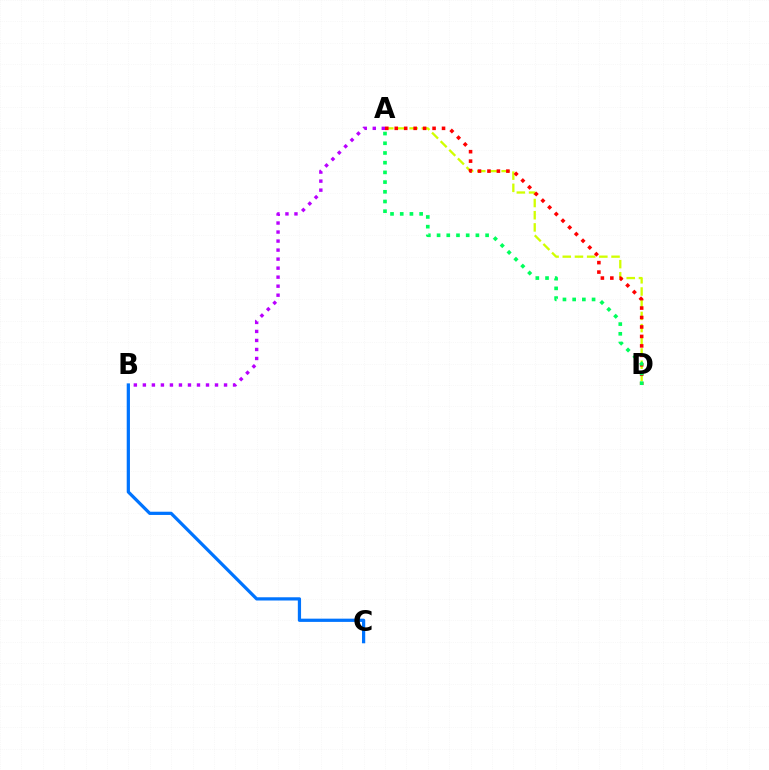{('A', 'D'): [{'color': '#d1ff00', 'line_style': 'dashed', 'thickness': 1.66}, {'color': '#ff0000', 'line_style': 'dotted', 'thickness': 2.57}, {'color': '#00ff5c', 'line_style': 'dotted', 'thickness': 2.64}], ('A', 'B'): [{'color': '#b900ff', 'line_style': 'dotted', 'thickness': 2.45}], ('B', 'C'): [{'color': '#0074ff', 'line_style': 'solid', 'thickness': 2.33}]}